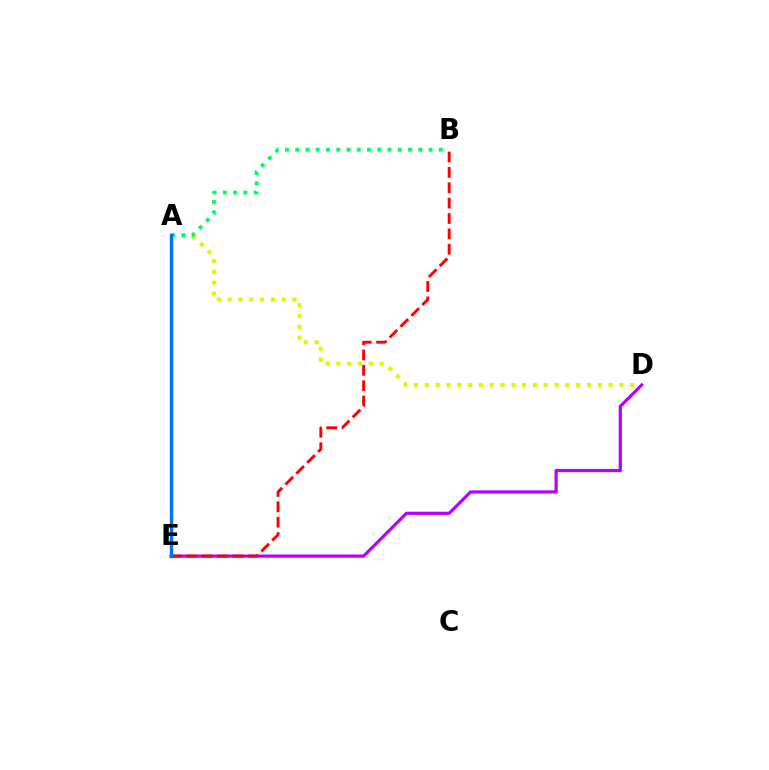{('A', 'D'): [{'color': '#d1ff00', 'line_style': 'dotted', 'thickness': 2.94}], ('D', 'E'): [{'color': '#b900ff', 'line_style': 'solid', 'thickness': 2.3}], ('A', 'B'): [{'color': '#00ff5c', 'line_style': 'dotted', 'thickness': 2.79}], ('B', 'E'): [{'color': '#ff0000', 'line_style': 'dashed', 'thickness': 2.09}], ('A', 'E'): [{'color': '#0074ff', 'line_style': 'solid', 'thickness': 2.45}]}